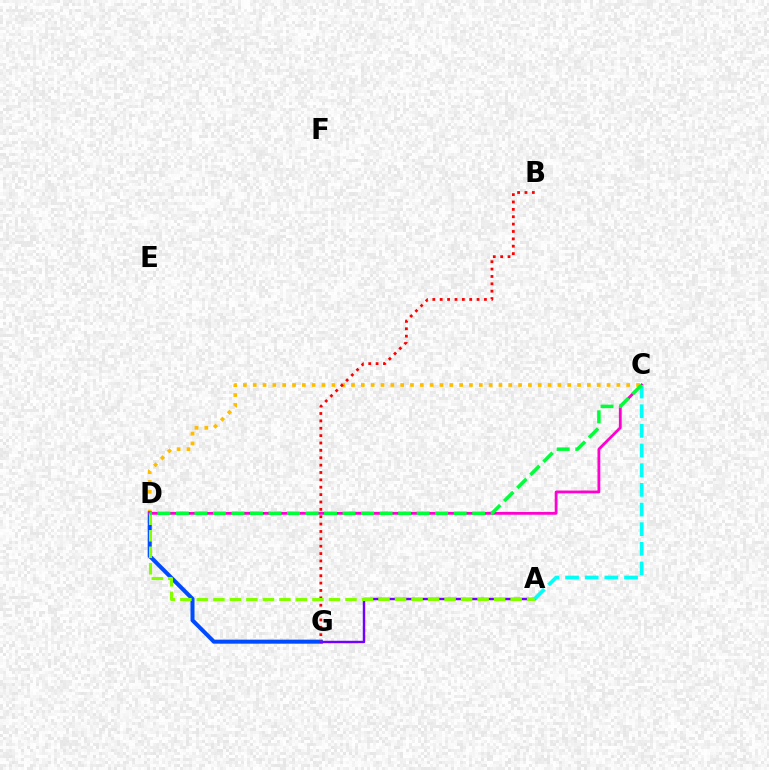{('C', 'D'): [{'color': '#ffbd00', 'line_style': 'dotted', 'thickness': 2.67}, {'color': '#ff00cf', 'line_style': 'solid', 'thickness': 2.02}, {'color': '#00ff39', 'line_style': 'dashed', 'thickness': 2.52}], ('D', 'G'): [{'color': '#004bff', 'line_style': 'solid', 'thickness': 2.9}], ('A', 'G'): [{'color': '#7200ff', 'line_style': 'solid', 'thickness': 1.76}], ('B', 'G'): [{'color': '#ff0000', 'line_style': 'dotted', 'thickness': 2.0}], ('A', 'D'): [{'color': '#84ff00', 'line_style': 'dashed', 'thickness': 2.24}], ('A', 'C'): [{'color': '#00fff6', 'line_style': 'dashed', 'thickness': 2.67}]}